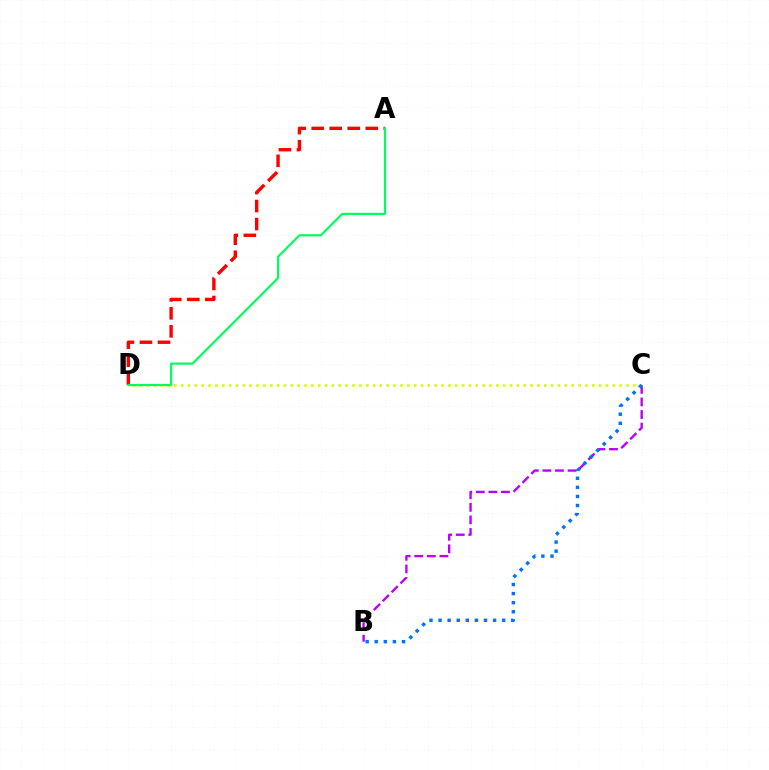{('B', 'C'): [{'color': '#b900ff', 'line_style': 'dashed', 'thickness': 1.71}, {'color': '#0074ff', 'line_style': 'dotted', 'thickness': 2.47}], ('C', 'D'): [{'color': '#d1ff00', 'line_style': 'dotted', 'thickness': 1.86}], ('A', 'D'): [{'color': '#ff0000', 'line_style': 'dashed', 'thickness': 2.45}, {'color': '#00ff5c', 'line_style': 'solid', 'thickness': 1.56}]}